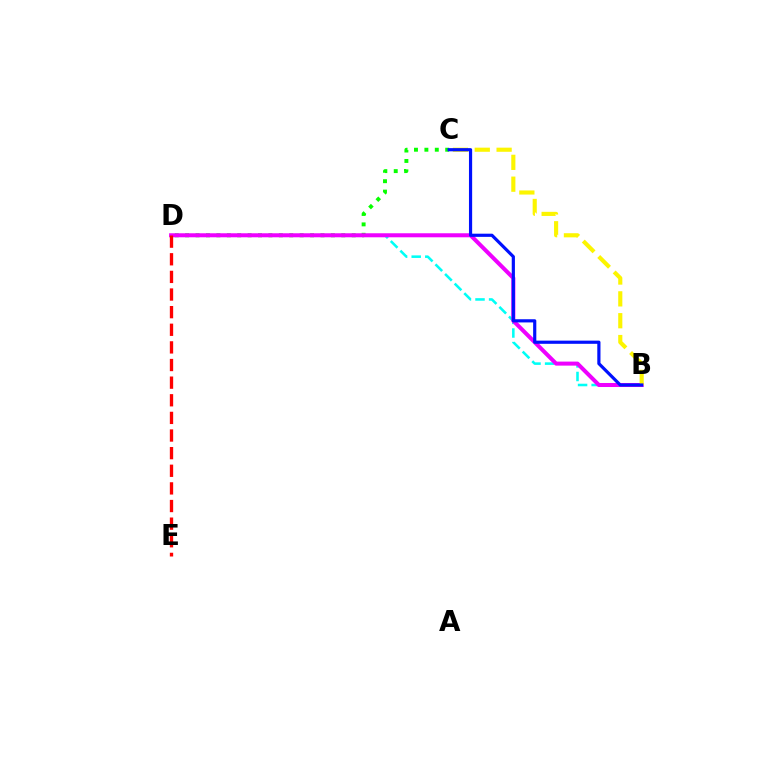{('C', 'D'): [{'color': '#08ff00', 'line_style': 'dotted', 'thickness': 2.83}], ('B', 'D'): [{'color': '#00fff6', 'line_style': 'dashed', 'thickness': 1.85}, {'color': '#ee00ff', 'line_style': 'solid', 'thickness': 2.9}], ('D', 'E'): [{'color': '#ff0000', 'line_style': 'dashed', 'thickness': 2.39}], ('B', 'C'): [{'color': '#fcf500', 'line_style': 'dashed', 'thickness': 2.97}, {'color': '#0010ff', 'line_style': 'solid', 'thickness': 2.29}]}